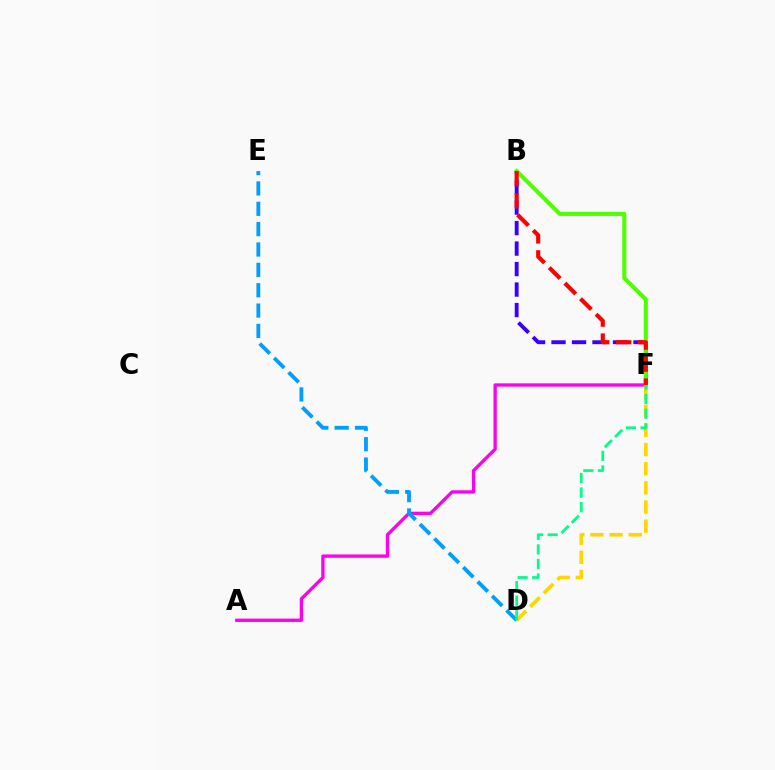{('A', 'F'): [{'color': '#ff00ed', 'line_style': 'solid', 'thickness': 2.39}], ('D', 'F'): [{'color': '#ffd500', 'line_style': 'dashed', 'thickness': 2.6}, {'color': '#00ff86', 'line_style': 'dashed', 'thickness': 1.98}], ('D', 'E'): [{'color': '#009eff', 'line_style': 'dashed', 'thickness': 2.77}], ('B', 'F'): [{'color': '#3700ff', 'line_style': 'dashed', 'thickness': 2.78}, {'color': '#4fff00', 'line_style': 'solid', 'thickness': 2.93}, {'color': '#ff0000', 'line_style': 'dashed', 'thickness': 2.99}]}